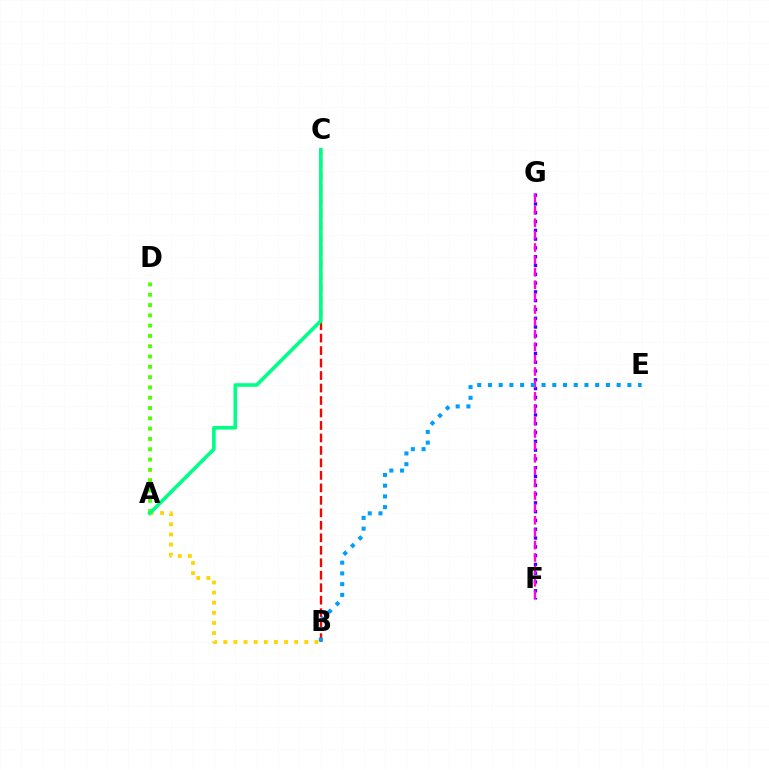{('A', 'D'): [{'color': '#4fff00', 'line_style': 'dotted', 'thickness': 2.8}], ('B', 'C'): [{'color': '#ff0000', 'line_style': 'dashed', 'thickness': 1.7}], ('F', 'G'): [{'color': '#3700ff', 'line_style': 'dotted', 'thickness': 2.39}, {'color': '#ff00ed', 'line_style': 'dashed', 'thickness': 1.68}], ('A', 'B'): [{'color': '#ffd500', 'line_style': 'dotted', 'thickness': 2.75}], ('A', 'C'): [{'color': '#00ff86', 'line_style': 'solid', 'thickness': 2.61}], ('B', 'E'): [{'color': '#009eff', 'line_style': 'dotted', 'thickness': 2.91}]}